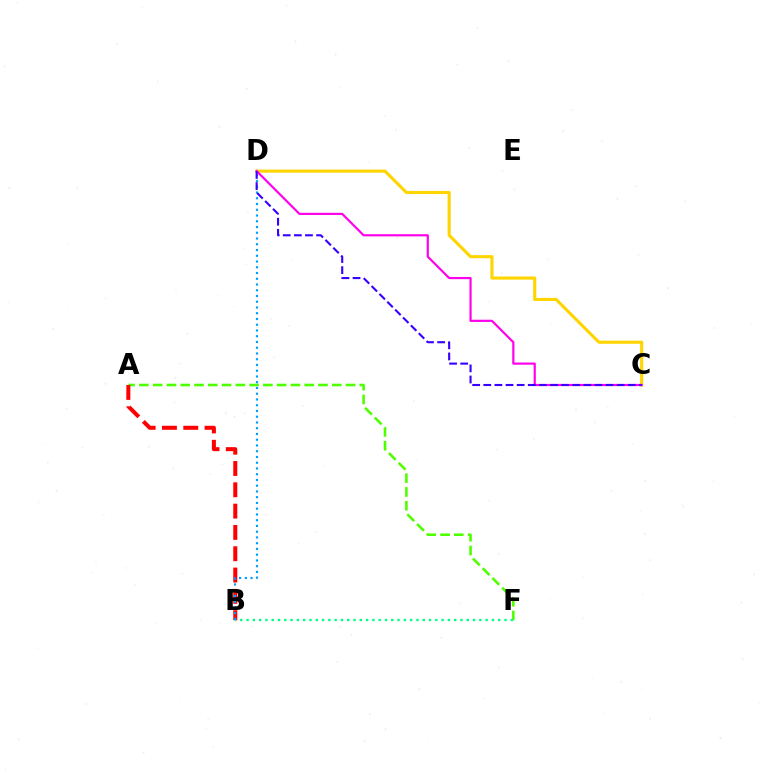{('A', 'F'): [{'color': '#4fff00', 'line_style': 'dashed', 'thickness': 1.87}], ('A', 'B'): [{'color': '#ff0000', 'line_style': 'dashed', 'thickness': 2.89}], ('B', 'F'): [{'color': '#00ff86', 'line_style': 'dotted', 'thickness': 1.71}], ('C', 'D'): [{'color': '#ffd500', 'line_style': 'solid', 'thickness': 2.23}, {'color': '#ff00ed', 'line_style': 'solid', 'thickness': 1.57}, {'color': '#3700ff', 'line_style': 'dashed', 'thickness': 1.51}], ('B', 'D'): [{'color': '#009eff', 'line_style': 'dotted', 'thickness': 1.56}]}